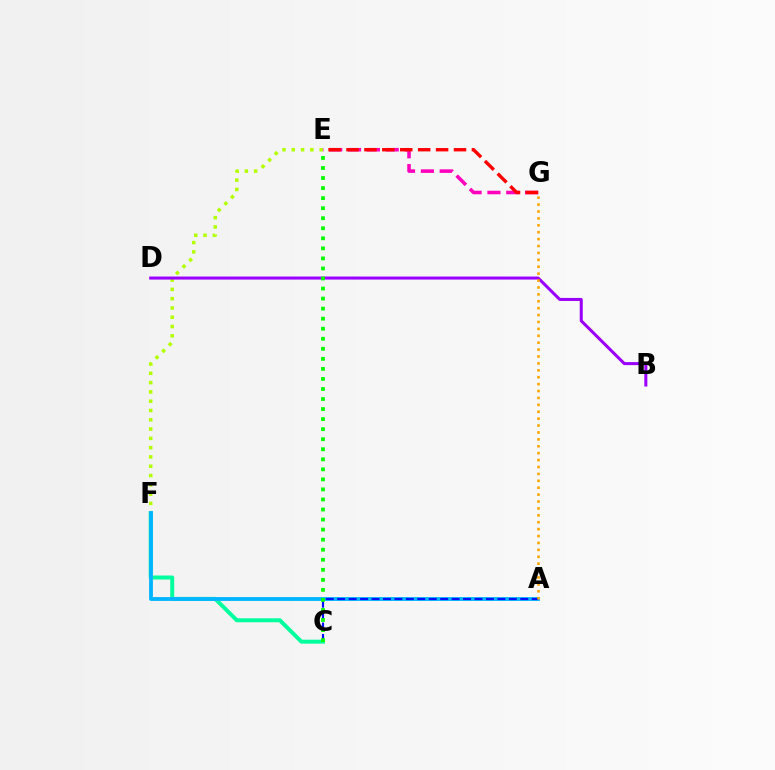{('E', 'F'): [{'color': '#b3ff00', 'line_style': 'dotted', 'thickness': 2.52}], ('B', 'D'): [{'color': '#9b00ff', 'line_style': 'solid', 'thickness': 2.18}], ('C', 'F'): [{'color': '#00ff9d', 'line_style': 'solid', 'thickness': 2.86}], ('A', 'F'): [{'color': '#00b5ff', 'line_style': 'solid', 'thickness': 2.76}], ('E', 'G'): [{'color': '#ff00bd', 'line_style': 'dashed', 'thickness': 2.56}, {'color': '#ff0000', 'line_style': 'dashed', 'thickness': 2.43}], ('A', 'C'): [{'color': '#0010ff', 'line_style': 'dashed', 'thickness': 1.55}], ('C', 'E'): [{'color': '#08ff00', 'line_style': 'dotted', 'thickness': 2.73}], ('A', 'G'): [{'color': '#ffa500', 'line_style': 'dotted', 'thickness': 1.88}]}